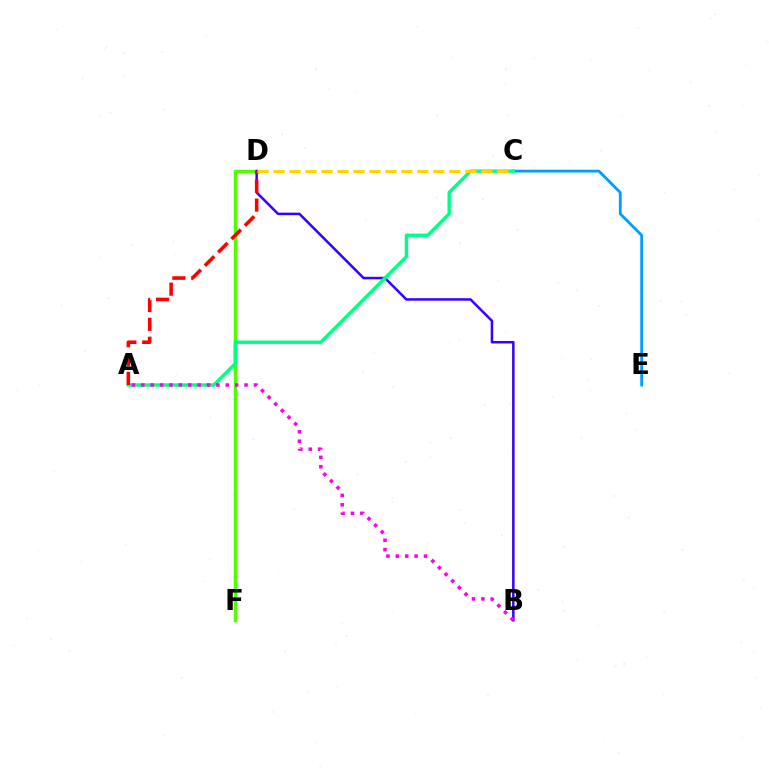{('C', 'E'): [{'color': '#009eff', 'line_style': 'solid', 'thickness': 2.02}], ('D', 'F'): [{'color': '#4fff00', 'line_style': 'solid', 'thickness': 2.48}], ('B', 'D'): [{'color': '#3700ff', 'line_style': 'solid', 'thickness': 1.8}], ('A', 'C'): [{'color': '#00ff86', 'line_style': 'solid', 'thickness': 2.44}], ('A', 'D'): [{'color': '#ff0000', 'line_style': 'dashed', 'thickness': 2.56}], ('C', 'D'): [{'color': '#ffd500', 'line_style': 'dashed', 'thickness': 2.17}], ('A', 'B'): [{'color': '#ff00ed', 'line_style': 'dotted', 'thickness': 2.55}]}